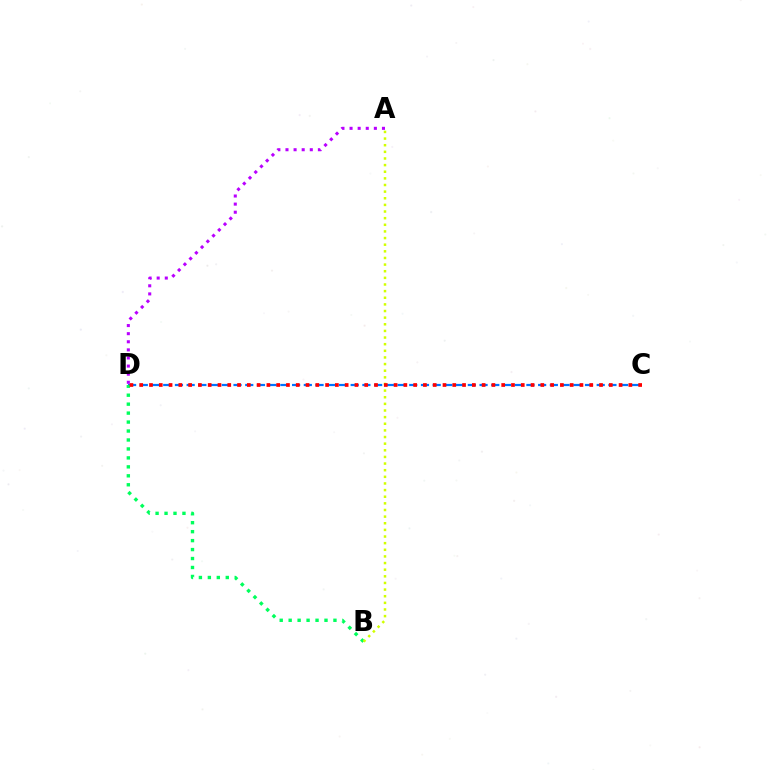{('C', 'D'): [{'color': '#0074ff', 'line_style': 'dashed', 'thickness': 1.59}, {'color': '#ff0000', 'line_style': 'dotted', 'thickness': 2.66}], ('B', 'D'): [{'color': '#00ff5c', 'line_style': 'dotted', 'thickness': 2.43}], ('A', 'B'): [{'color': '#d1ff00', 'line_style': 'dotted', 'thickness': 1.8}], ('A', 'D'): [{'color': '#b900ff', 'line_style': 'dotted', 'thickness': 2.2}]}